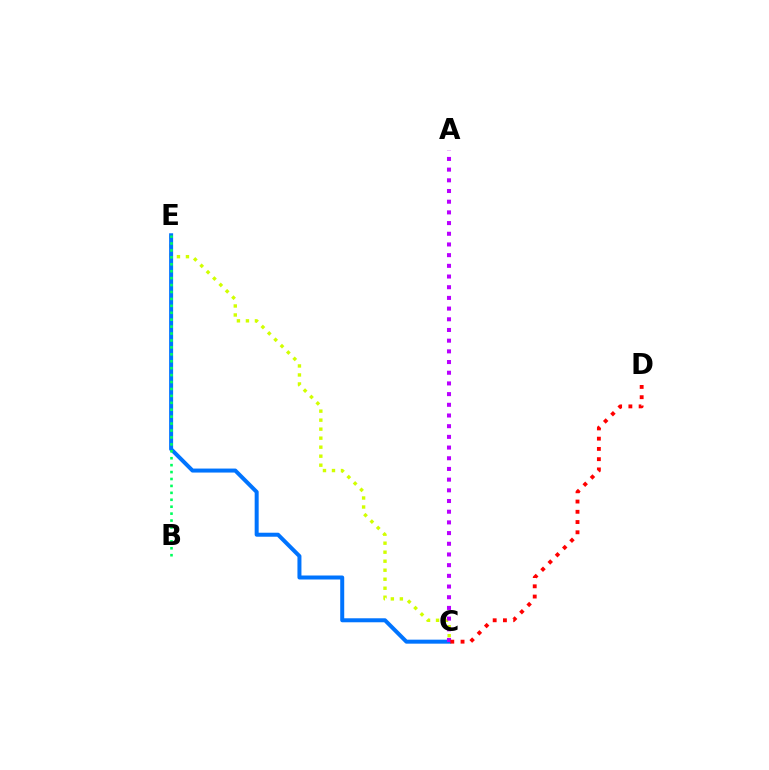{('C', 'E'): [{'color': '#d1ff00', 'line_style': 'dotted', 'thickness': 2.45}, {'color': '#0074ff', 'line_style': 'solid', 'thickness': 2.88}], ('A', 'C'): [{'color': '#b900ff', 'line_style': 'dotted', 'thickness': 2.9}], ('B', 'E'): [{'color': '#00ff5c', 'line_style': 'dotted', 'thickness': 1.88}], ('C', 'D'): [{'color': '#ff0000', 'line_style': 'dotted', 'thickness': 2.78}]}